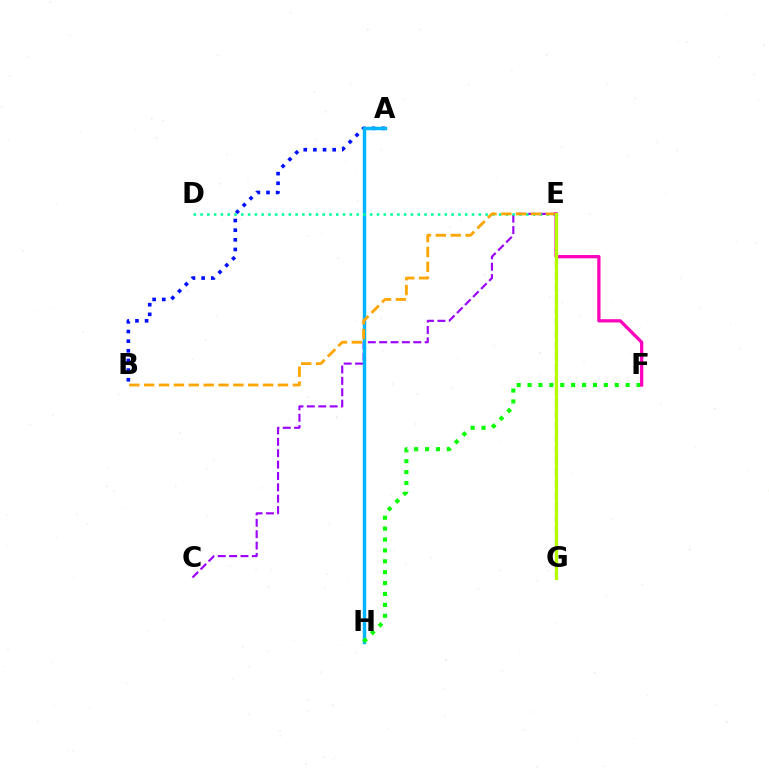{('C', 'E'): [{'color': '#9b00ff', 'line_style': 'dashed', 'thickness': 1.55}], ('A', 'B'): [{'color': '#0010ff', 'line_style': 'dotted', 'thickness': 2.62}], ('A', 'H'): [{'color': '#00b5ff', 'line_style': 'solid', 'thickness': 2.48}], ('E', 'G'): [{'color': '#ff0000', 'line_style': 'dashed', 'thickness': 1.57}, {'color': '#b3ff00', 'line_style': 'solid', 'thickness': 2.32}], ('F', 'H'): [{'color': '#08ff00', 'line_style': 'dotted', 'thickness': 2.96}], ('D', 'E'): [{'color': '#00ff9d', 'line_style': 'dotted', 'thickness': 1.84}], ('B', 'E'): [{'color': '#ffa500', 'line_style': 'dashed', 'thickness': 2.02}], ('E', 'F'): [{'color': '#ff00bd', 'line_style': 'solid', 'thickness': 2.35}]}